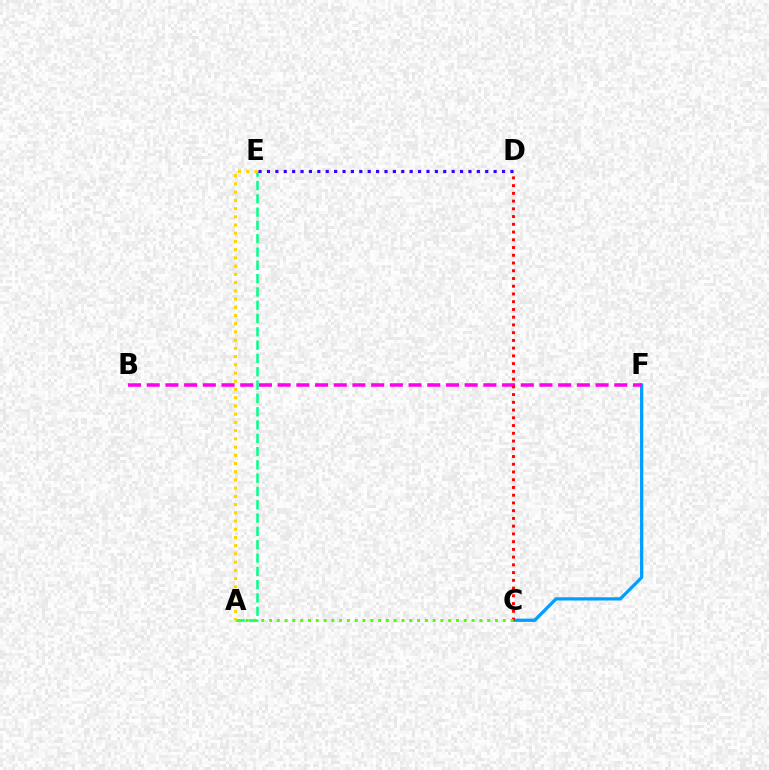{('C', 'F'): [{'color': '#009eff', 'line_style': 'solid', 'thickness': 2.33}], ('B', 'F'): [{'color': '#ff00ed', 'line_style': 'dashed', 'thickness': 2.54}], ('C', 'D'): [{'color': '#ff0000', 'line_style': 'dotted', 'thickness': 2.1}], ('A', 'E'): [{'color': '#00ff86', 'line_style': 'dashed', 'thickness': 1.81}, {'color': '#ffd500', 'line_style': 'dotted', 'thickness': 2.23}], ('A', 'C'): [{'color': '#4fff00', 'line_style': 'dotted', 'thickness': 2.12}], ('D', 'E'): [{'color': '#3700ff', 'line_style': 'dotted', 'thickness': 2.28}]}